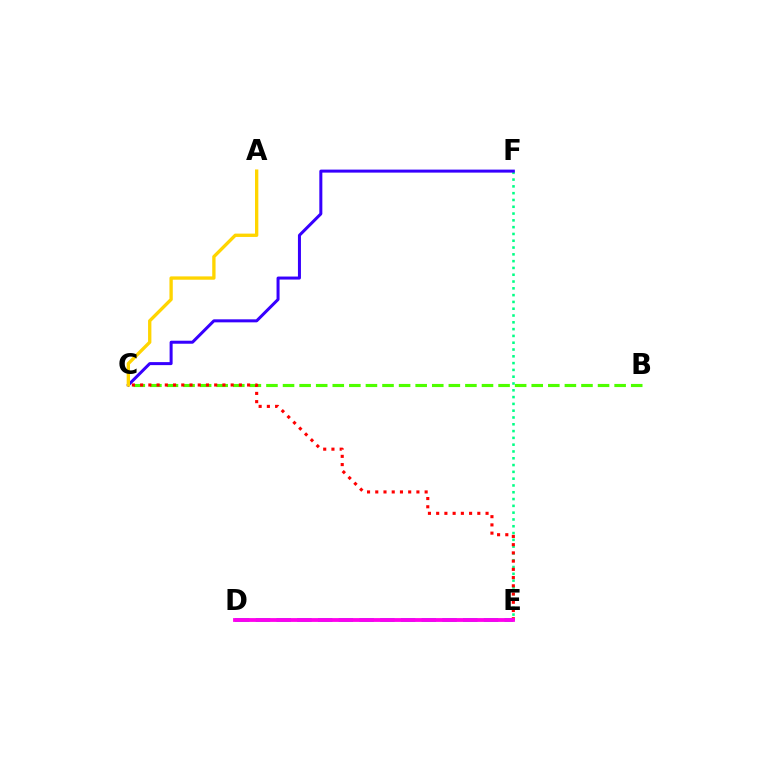{('D', 'E'): [{'color': '#009eff', 'line_style': 'dashed', 'thickness': 2.82}, {'color': '#ff00ed', 'line_style': 'solid', 'thickness': 2.75}], ('B', 'C'): [{'color': '#4fff00', 'line_style': 'dashed', 'thickness': 2.25}], ('E', 'F'): [{'color': '#00ff86', 'line_style': 'dotted', 'thickness': 1.85}], ('C', 'F'): [{'color': '#3700ff', 'line_style': 'solid', 'thickness': 2.17}], ('C', 'E'): [{'color': '#ff0000', 'line_style': 'dotted', 'thickness': 2.24}], ('A', 'C'): [{'color': '#ffd500', 'line_style': 'solid', 'thickness': 2.4}]}